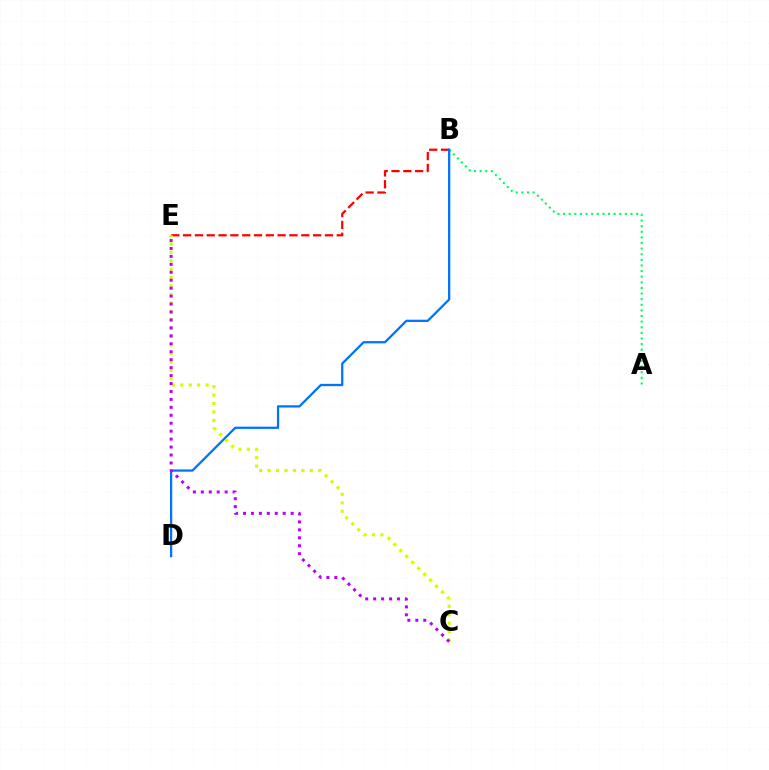{('A', 'B'): [{'color': '#00ff5c', 'line_style': 'dotted', 'thickness': 1.53}], ('B', 'E'): [{'color': '#ff0000', 'line_style': 'dashed', 'thickness': 1.61}], ('B', 'D'): [{'color': '#0074ff', 'line_style': 'solid', 'thickness': 1.64}], ('C', 'E'): [{'color': '#d1ff00', 'line_style': 'dotted', 'thickness': 2.29}, {'color': '#b900ff', 'line_style': 'dotted', 'thickness': 2.16}]}